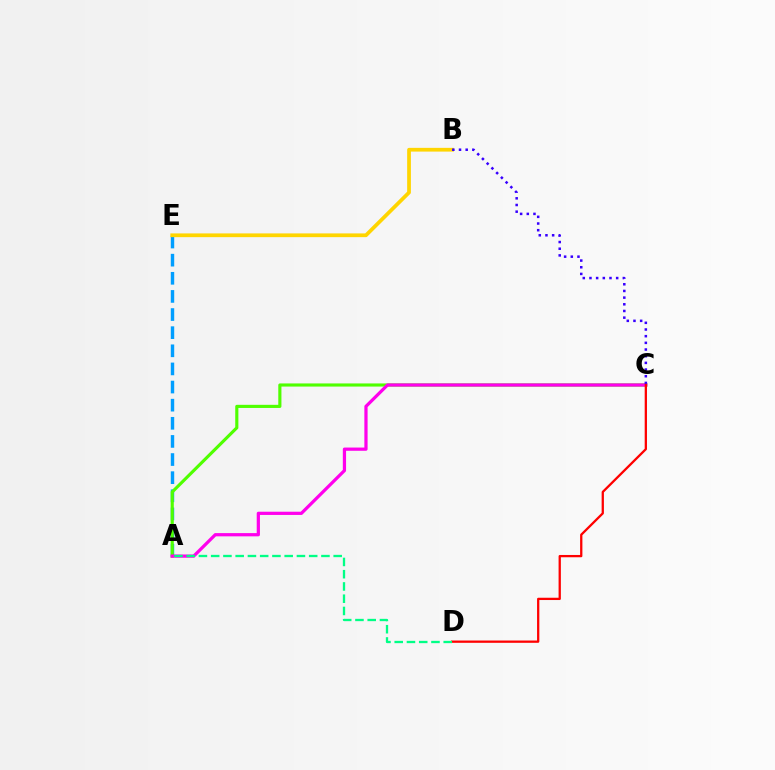{('A', 'E'): [{'color': '#009eff', 'line_style': 'dashed', 'thickness': 2.46}], ('A', 'C'): [{'color': '#4fff00', 'line_style': 'solid', 'thickness': 2.26}, {'color': '#ff00ed', 'line_style': 'solid', 'thickness': 2.33}], ('B', 'E'): [{'color': '#ffd500', 'line_style': 'solid', 'thickness': 2.7}], ('B', 'C'): [{'color': '#3700ff', 'line_style': 'dotted', 'thickness': 1.81}], ('C', 'D'): [{'color': '#ff0000', 'line_style': 'solid', 'thickness': 1.64}], ('A', 'D'): [{'color': '#00ff86', 'line_style': 'dashed', 'thickness': 1.66}]}